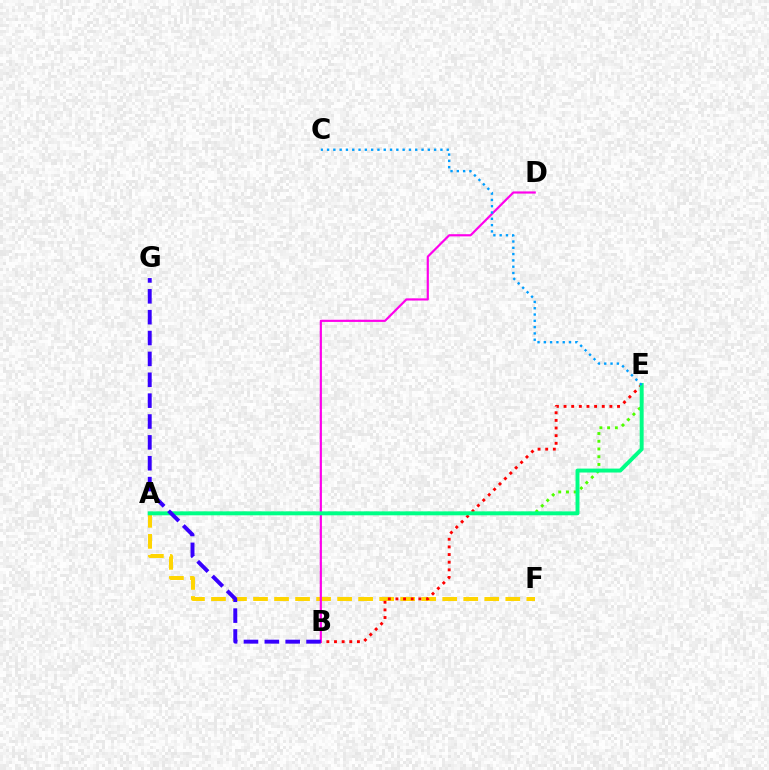{('A', 'E'): [{'color': '#4fff00', 'line_style': 'dotted', 'thickness': 2.1}, {'color': '#00ff86', 'line_style': 'solid', 'thickness': 2.83}], ('A', 'F'): [{'color': '#ffd500', 'line_style': 'dashed', 'thickness': 2.86}], ('B', 'E'): [{'color': '#ff0000', 'line_style': 'dotted', 'thickness': 2.08}], ('B', 'D'): [{'color': '#ff00ed', 'line_style': 'solid', 'thickness': 1.57}], ('C', 'E'): [{'color': '#009eff', 'line_style': 'dotted', 'thickness': 1.71}], ('B', 'G'): [{'color': '#3700ff', 'line_style': 'dashed', 'thickness': 2.83}]}